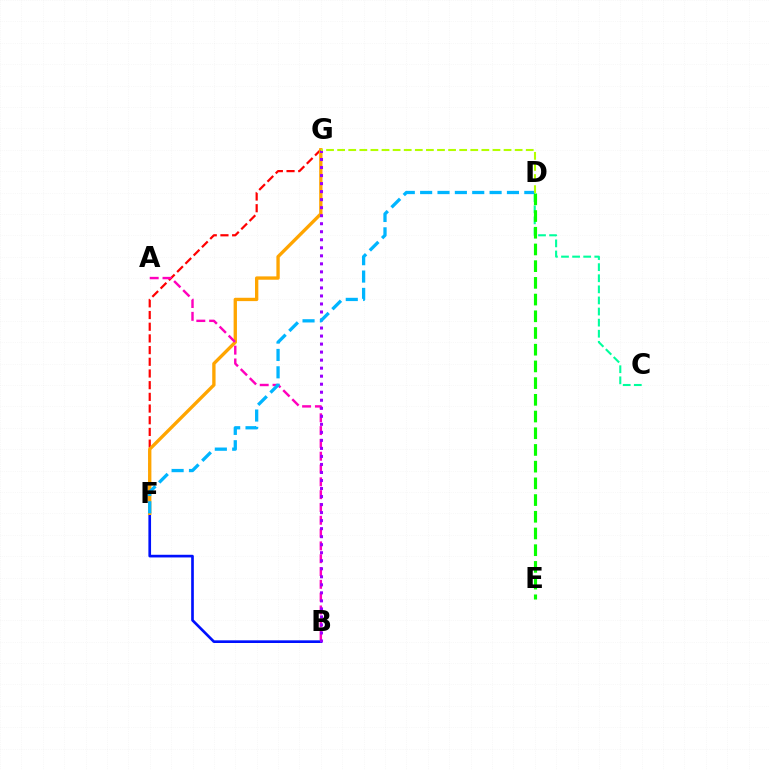{('C', 'D'): [{'color': '#00ff9d', 'line_style': 'dashed', 'thickness': 1.51}], ('B', 'F'): [{'color': '#0010ff', 'line_style': 'solid', 'thickness': 1.92}], ('F', 'G'): [{'color': '#ff0000', 'line_style': 'dashed', 'thickness': 1.59}, {'color': '#ffa500', 'line_style': 'solid', 'thickness': 2.4}], ('A', 'B'): [{'color': '#ff00bd', 'line_style': 'dashed', 'thickness': 1.74}], ('B', 'G'): [{'color': '#9b00ff', 'line_style': 'dotted', 'thickness': 2.18}], ('D', 'F'): [{'color': '#00b5ff', 'line_style': 'dashed', 'thickness': 2.36}], ('D', 'E'): [{'color': '#08ff00', 'line_style': 'dashed', 'thickness': 2.27}], ('D', 'G'): [{'color': '#b3ff00', 'line_style': 'dashed', 'thickness': 1.51}]}